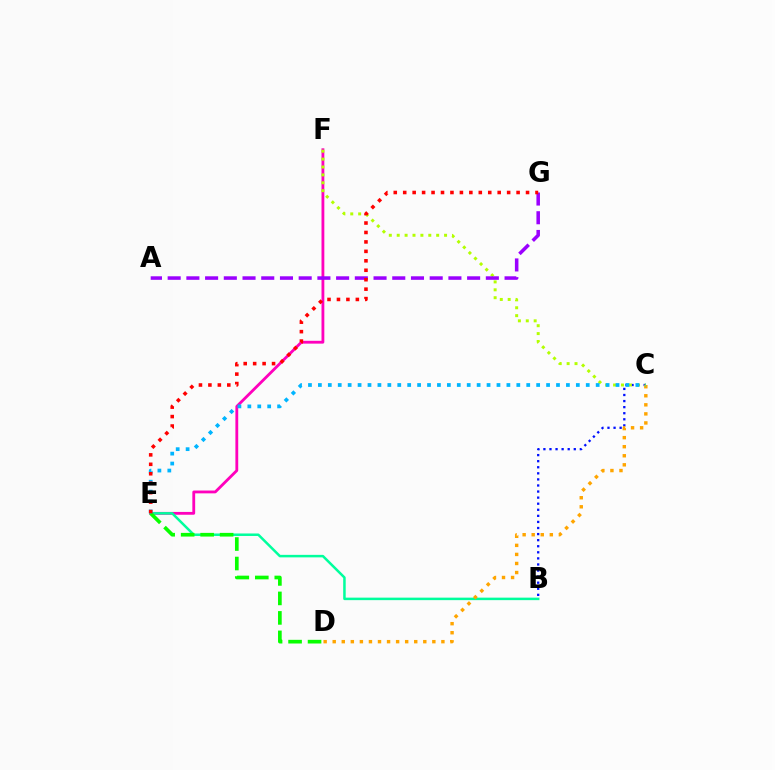{('B', 'C'): [{'color': '#0010ff', 'line_style': 'dotted', 'thickness': 1.65}], ('E', 'F'): [{'color': '#ff00bd', 'line_style': 'solid', 'thickness': 2.03}], ('B', 'E'): [{'color': '#00ff9d', 'line_style': 'solid', 'thickness': 1.8}], ('C', 'D'): [{'color': '#ffa500', 'line_style': 'dotted', 'thickness': 2.46}], ('C', 'F'): [{'color': '#b3ff00', 'line_style': 'dotted', 'thickness': 2.15}], ('D', 'E'): [{'color': '#08ff00', 'line_style': 'dashed', 'thickness': 2.65}], ('C', 'E'): [{'color': '#00b5ff', 'line_style': 'dotted', 'thickness': 2.7}], ('A', 'G'): [{'color': '#9b00ff', 'line_style': 'dashed', 'thickness': 2.54}], ('E', 'G'): [{'color': '#ff0000', 'line_style': 'dotted', 'thickness': 2.57}]}